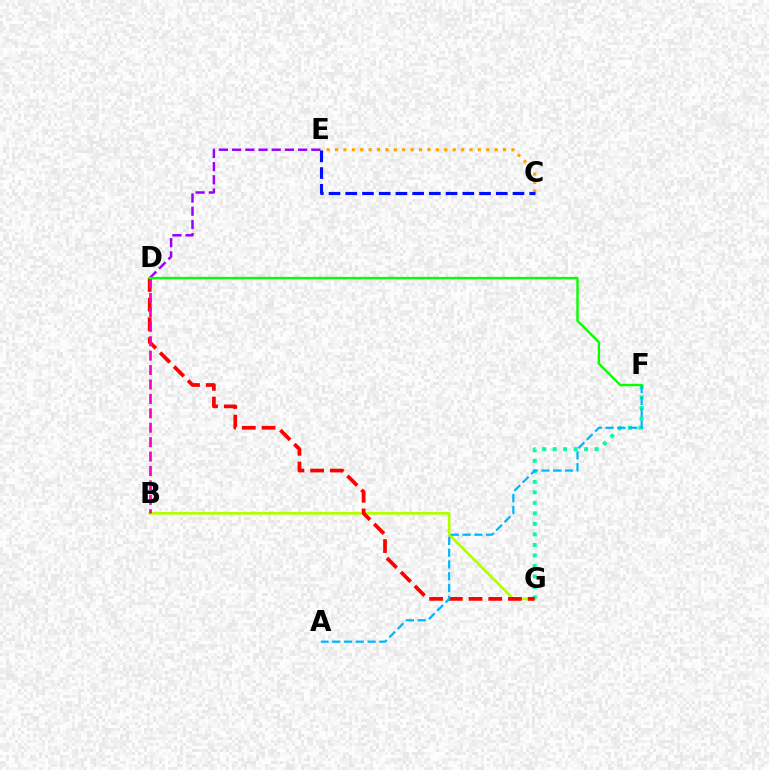{('D', 'E'): [{'color': '#9b00ff', 'line_style': 'dashed', 'thickness': 1.79}], ('B', 'G'): [{'color': '#b3ff00', 'line_style': 'solid', 'thickness': 1.94}], ('F', 'G'): [{'color': '#00ff9d', 'line_style': 'dotted', 'thickness': 2.86}], ('C', 'E'): [{'color': '#ffa500', 'line_style': 'dotted', 'thickness': 2.28}, {'color': '#0010ff', 'line_style': 'dashed', 'thickness': 2.27}], ('D', 'G'): [{'color': '#ff0000', 'line_style': 'dashed', 'thickness': 2.68}], ('A', 'F'): [{'color': '#00b5ff', 'line_style': 'dashed', 'thickness': 1.6}], ('B', 'D'): [{'color': '#ff00bd', 'line_style': 'dashed', 'thickness': 1.96}], ('D', 'F'): [{'color': '#08ff00', 'line_style': 'solid', 'thickness': 1.71}]}